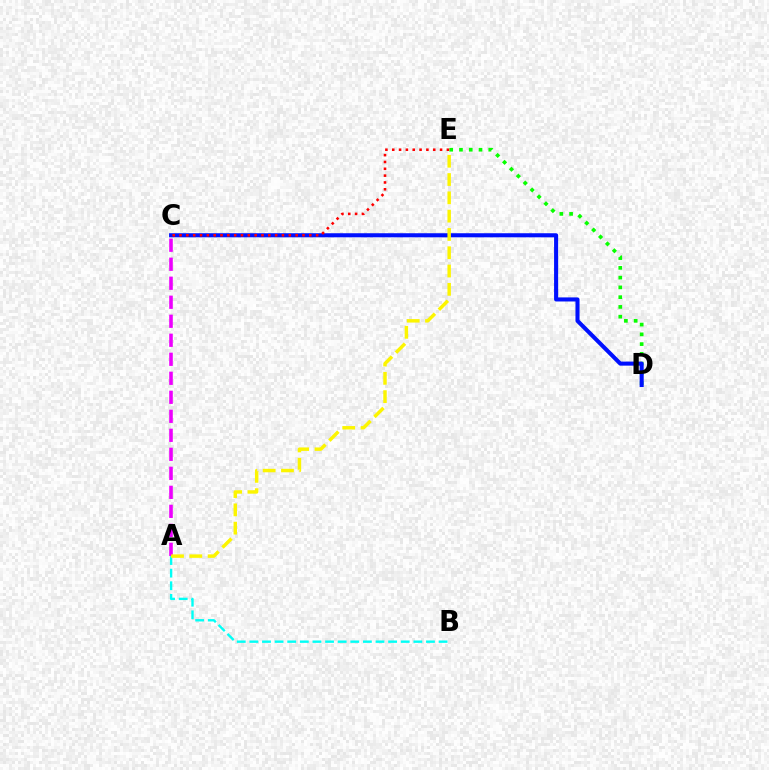{('A', 'C'): [{'color': '#ee00ff', 'line_style': 'dashed', 'thickness': 2.58}], ('D', 'E'): [{'color': '#08ff00', 'line_style': 'dotted', 'thickness': 2.65}], ('A', 'B'): [{'color': '#00fff6', 'line_style': 'dashed', 'thickness': 1.71}], ('C', 'D'): [{'color': '#0010ff', 'line_style': 'solid', 'thickness': 2.93}], ('C', 'E'): [{'color': '#ff0000', 'line_style': 'dotted', 'thickness': 1.86}], ('A', 'E'): [{'color': '#fcf500', 'line_style': 'dashed', 'thickness': 2.49}]}